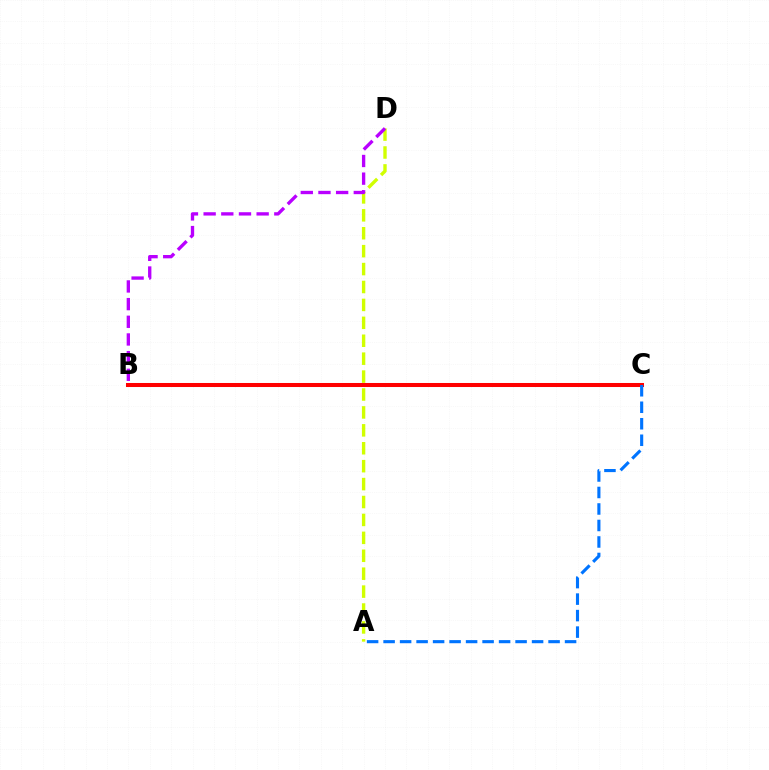{('A', 'D'): [{'color': '#d1ff00', 'line_style': 'dashed', 'thickness': 2.43}], ('B', 'D'): [{'color': '#b900ff', 'line_style': 'dashed', 'thickness': 2.4}], ('B', 'C'): [{'color': '#00ff5c', 'line_style': 'solid', 'thickness': 2.16}, {'color': '#ff0000', 'line_style': 'solid', 'thickness': 2.9}], ('A', 'C'): [{'color': '#0074ff', 'line_style': 'dashed', 'thickness': 2.24}]}